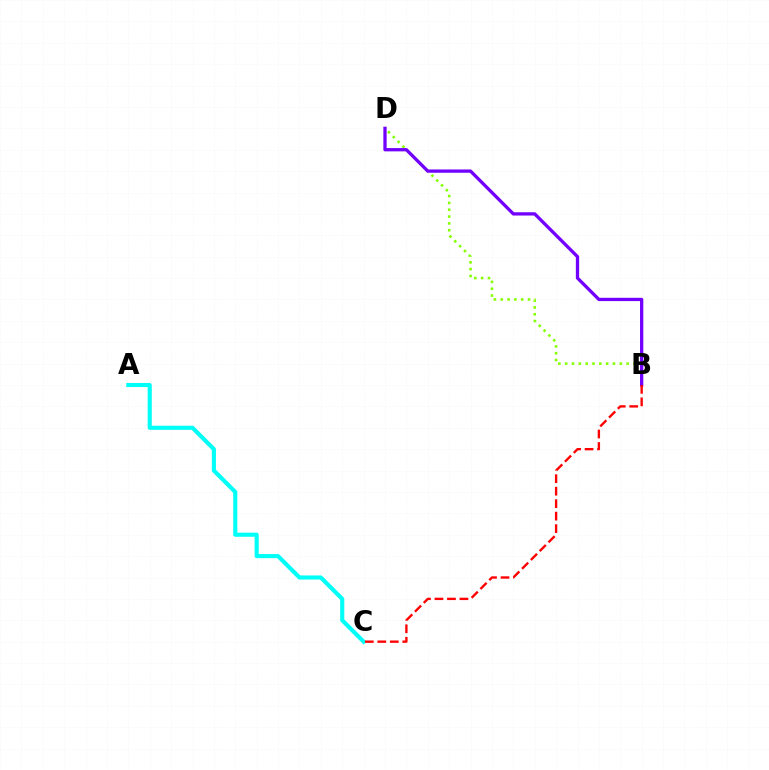{('B', 'D'): [{'color': '#84ff00', 'line_style': 'dotted', 'thickness': 1.86}, {'color': '#7200ff', 'line_style': 'solid', 'thickness': 2.37}], ('A', 'C'): [{'color': '#00fff6', 'line_style': 'solid', 'thickness': 2.96}], ('B', 'C'): [{'color': '#ff0000', 'line_style': 'dashed', 'thickness': 1.7}]}